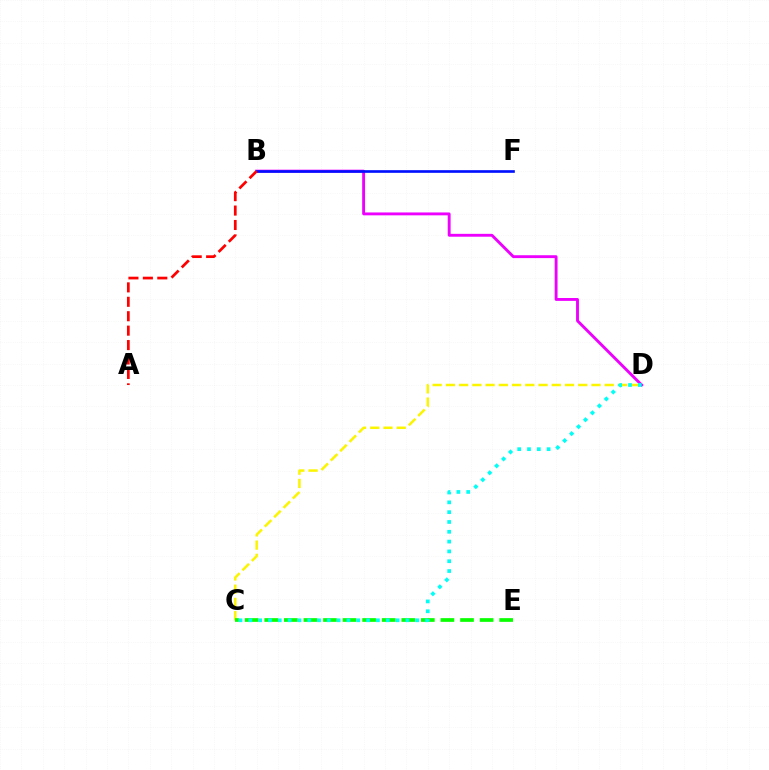{('B', 'D'): [{'color': '#ee00ff', 'line_style': 'solid', 'thickness': 2.07}], ('C', 'D'): [{'color': '#fcf500', 'line_style': 'dashed', 'thickness': 1.8}, {'color': '#00fff6', 'line_style': 'dotted', 'thickness': 2.67}], ('C', 'E'): [{'color': '#08ff00', 'line_style': 'dashed', 'thickness': 2.66}], ('B', 'F'): [{'color': '#0010ff', 'line_style': 'solid', 'thickness': 1.91}], ('A', 'B'): [{'color': '#ff0000', 'line_style': 'dashed', 'thickness': 1.96}]}